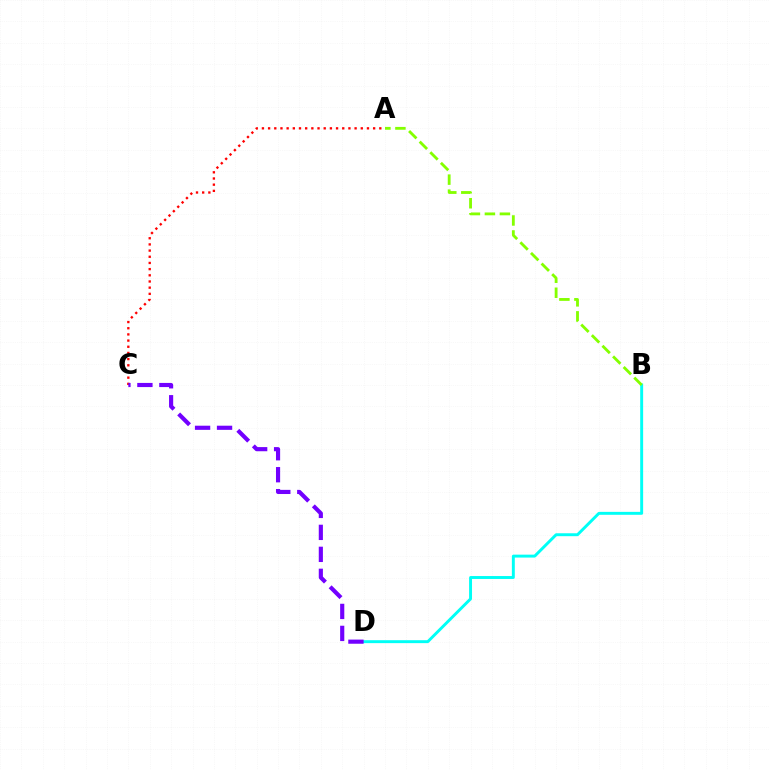{('B', 'D'): [{'color': '#00fff6', 'line_style': 'solid', 'thickness': 2.11}], ('A', 'C'): [{'color': '#ff0000', 'line_style': 'dotted', 'thickness': 1.68}], ('C', 'D'): [{'color': '#7200ff', 'line_style': 'dashed', 'thickness': 2.99}], ('A', 'B'): [{'color': '#84ff00', 'line_style': 'dashed', 'thickness': 2.04}]}